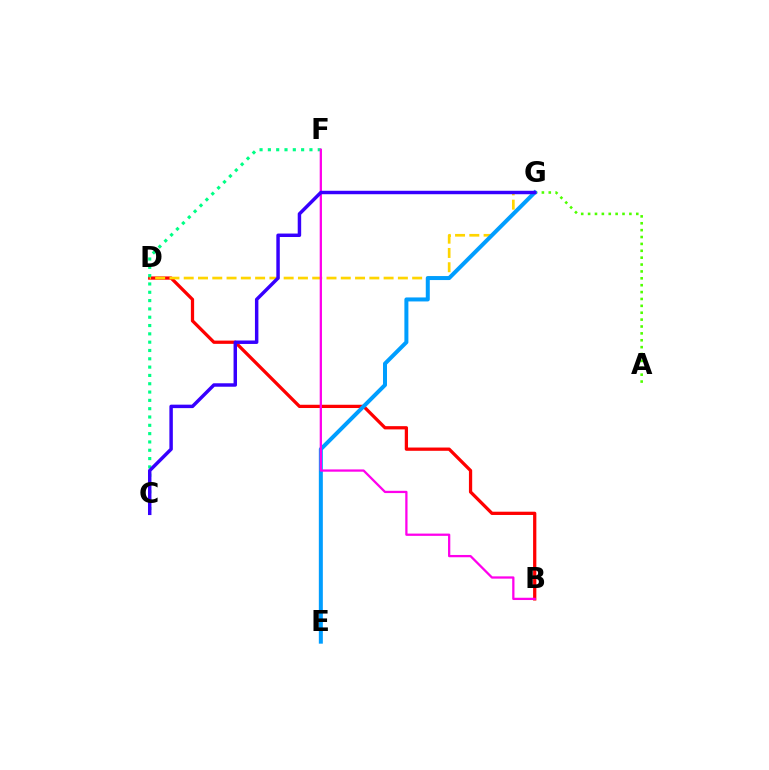{('A', 'G'): [{'color': '#4fff00', 'line_style': 'dotted', 'thickness': 1.87}], ('B', 'D'): [{'color': '#ff0000', 'line_style': 'solid', 'thickness': 2.35}], ('D', 'G'): [{'color': '#ffd500', 'line_style': 'dashed', 'thickness': 1.94}], ('C', 'F'): [{'color': '#00ff86', 'line_style': 'dotted', 'thickness': 2.26}], ('E', 'G'): [{'color': '#009eff', 'line_style': 'solid', 'thickness': 2.88}], ('B', 'F'): [{'color': '#ff00ed', 'line_style': 'solid', 'thickness': 1.64}], ('C', 'G'): [{'color': '#3700ff', 'line_style': 'solid', 'thickness': 2.49}]}